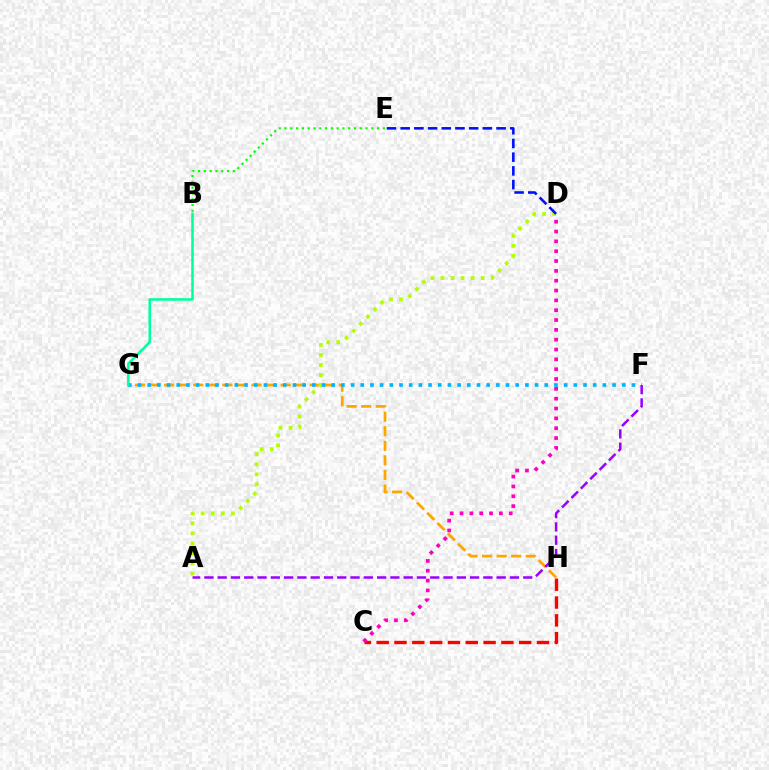{('C', 'H'): [{'color': '#ff0000', 'line_style': 'dashed', 'thickness': 2.42}], ('G', 'H'): [{'color': '#ffa500', 'line_style': 'dashed', 'thickness': 1.98}], ('A', 'D'): [{'color': '#b3ff00', 'line_style': 'dotted', 'thickness': 2.73}], ('B', 'E'): [{'color': '#08ff00', 'line_style': 'dotted', 'thickness': 1.57}], ('F', 'G'): [{'color': '#00b5ff', 'line_style': 'dotted', 'thickness': 2.63}], ('D', 'E'): [{'color': '#0010ff', 'line_style': 'dashed', 'thickness': 1.86}], ('A', 'F'): [{'color': '#9b00ff', 'line_style': 'dashed', 'thickness': 1.8}], ('C', 'D'): [{'color': '#ff00bd', 'line_style': 'dotted', 'thickness': 2.67}], ('B', 'G'): [{'color': '#00ff9d', 'line_style': 'solid', 'thickness': 1.83}]}